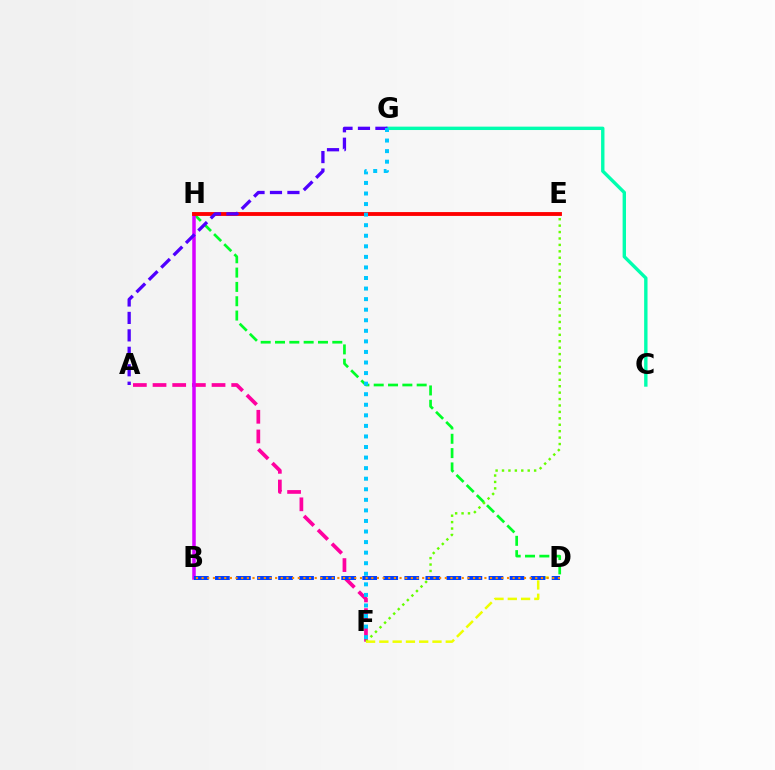{('A', 'F'): [{'color': '#ff00a0', 'line_style': 'dashed', 'thickness': 2.67}], ('D', 'H'): [{'color': '#00ff27', 'line_style': 'dashed', 'thickness': 1.95}], ('E', 'F'): [{'color': '#66ff00', 'line_style': 'dotted', 'thickness': 1.75}], ('B', 'H'): [{'color': '#d600ff', 'line_style': 'solid', 'thickness': 2.52}], ('C', 'G'): [{'color': '#00ffaf', 'line_style': 'solid', 'thickness': 2.43}], ('E', 'H'): [{'color': '#ff0000', 'line_style': 'solid', 'thickness': 2.77}], ('D', 'F'): [{'color': '#eeff00', 'line_style': 'dashed', 'thickness': 1.8}], ('A', 'G'): [{'color': '#4f00ff', 'line_style': 'dashed', 'thickness': 2.37}], ('B', 'D'): [{'color': '#003fff', 'line_style': 'dashed', 'thickness': 2.86}, {'color': '#ff8800', 'line_style': 'dotted', 'thickness': 1.54}], ('F', 'G'): [{'color': '#00c7ff', 'line_style': 'dotted', 'thickness': 2.87}]}